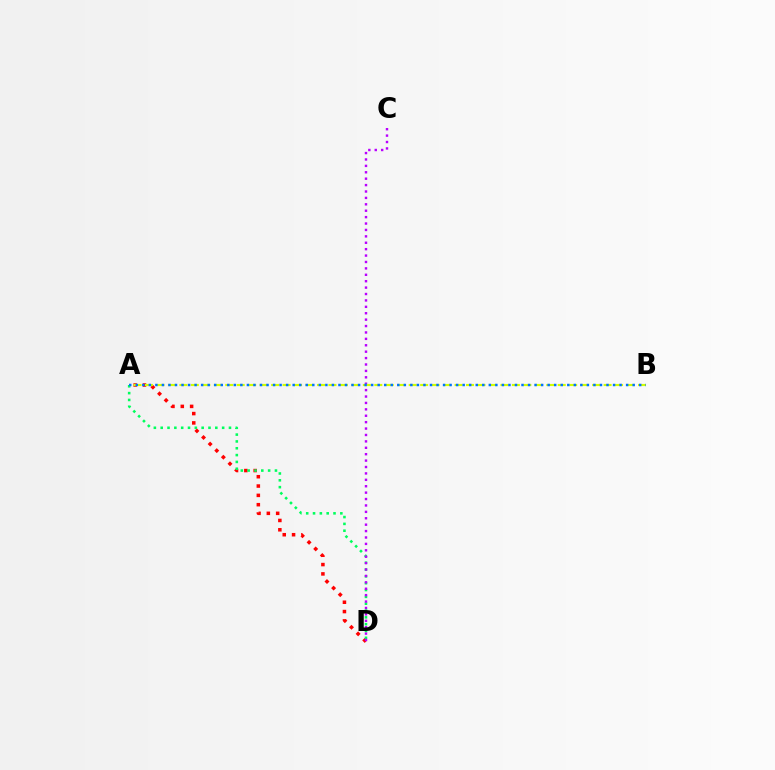{('A', 'D'): [{'color': '#ff0000', 'line_style': 'dotted', 'thickness': 2.53}, {'color': '#00ff5c', 'line_style': 'dotted', 'thickness': 1.86}], ('C', 'D'): [{'color': '#b900ff', 'line_style': 'dotted', 'thickness': 1.74}], ('A', 'B'): [{'color': '#d1ff00', 'line_style': 'dashed', 'thickness': 1.56}, {'color': '#0074ff', 'line_style': 'dotted', 'thickness': 1.78}]}